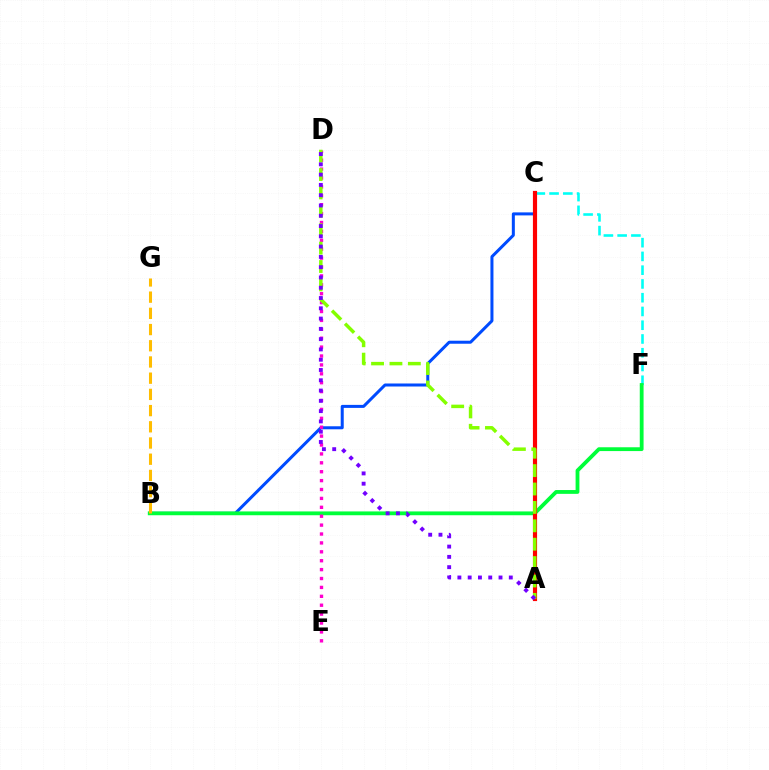{('C', 'F'): [{'color': '#00fff6', 'line_style': 'dashed', 'thickness': 1.87}], ('B', 'C'): [{'color': '#004bff', 'line_style': 'solid', 'thickness': 2.17}], ('B', 'F'): [{'color': '#00ff39', 'line_style': 'solid', 'thickness': 2.75}], ('D', 'E'): [{'color': '#ff00cf', 'line_style': 'dotted', 'thickness': 2.42}], ('A', 'C'): [{'color': '#ff0000', 'line_style': 'solid', 'thickness': 3.0}], ('A', 'D'): [{'color': '#84ff00', 'line_style': 'dashed', 'thickness': 2.5}, {'color': '#7200ff', 'line_style': 'dotted', 'thickness': 2.79}], ('B', 'G'): [{'color': '#ffbd00', 'line_style': 'dashed', 'thickness': 2.2}]}